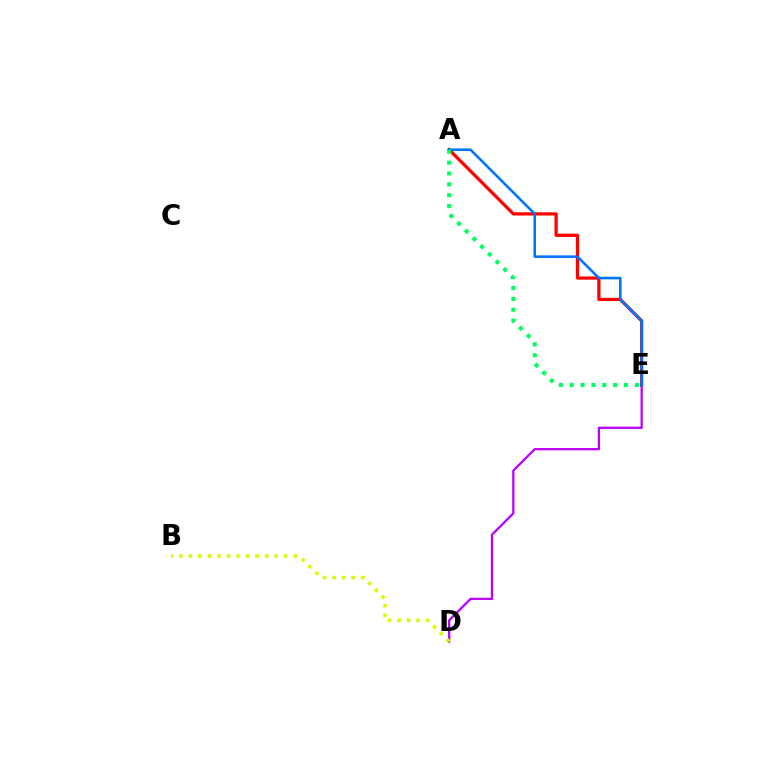{('A', 'E'): [{'color': '#ff0000', 'line_style': 'solid', 'thickness': 2.33}, {'color': '#0074ff', 'line_style': 'solid', 'thickness': 1.87}, {'color': '#00ff5c', 'line_style': 'dotted', 'thickness': 2.95}], ('D', 'E'): [{'color': '#b900ff', 'line_style': 'solid', 'thickness': 1.62}], ('B', 'D'): [{'color': '#d1ff00', 'line_style': 'dotted', 'thickness': 2.59}]}